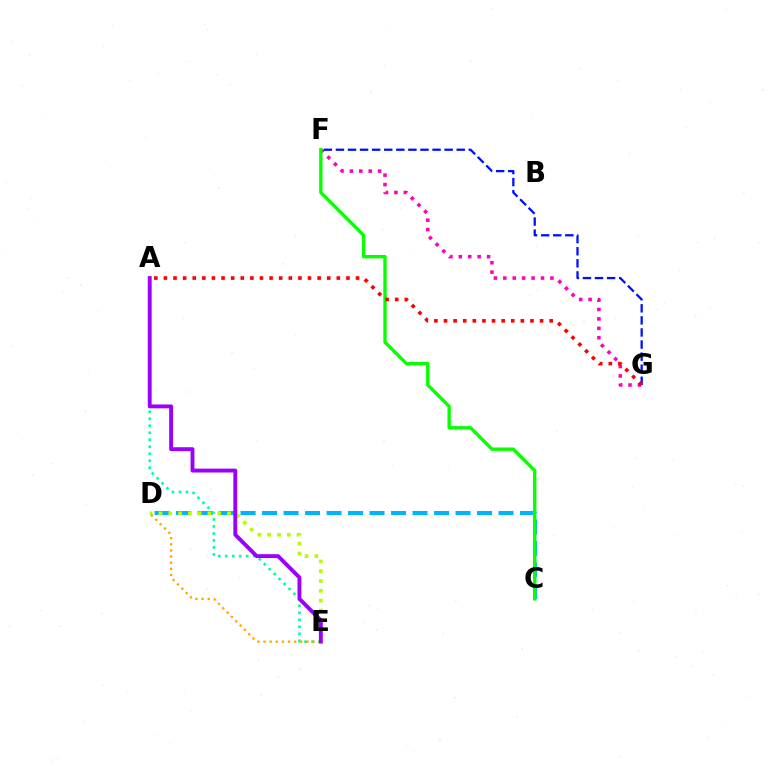{('C', 'D'): [{'color': '#00b5ff', 'line_style': 'dashed', 'thickness': 2.92}], ('D', 'E'): [{'color': '#b3ff00', 'line_style': 'dotted', 'thickness': 2.66}, {'color': '#ffa500', 'line_style': 'dotted', 'thickness': 1.66}], ('A', 'E'): [{'color': '#00ff9d', 'line_style': 'dotted', 'thickness': 1.9}, {'color': '#9b00ff', 'line_style': 'solid', 'thickness': 2.8}], ('F', 'G'): [{'color': '#ff00bd', 'line_style': 'dotted', 'thickness': 2.56}, {'color': '#0010ff', 'line_style': 'dashed', 'thickness': 1.64}], ('C', 'F'): [{'color': '#08ff00', 'line_style': 'solid', 'thickness': 2.42}], ('A', 'G'): [{'color': '#ff0000', 'line_style': 'dotted', 'thickness': 2.61}]}